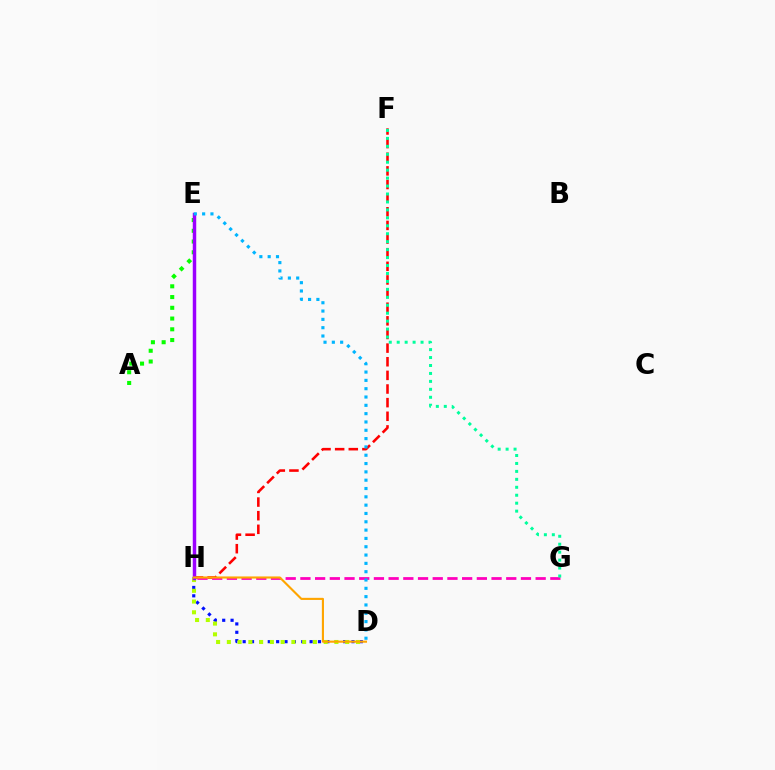{('F', 'H'): [{'color': '#ff0000', 'line_style': 'dashed', 'thickness': 1.85}], ('A', 'E'): [{'color': '#08ff00', 'line_style': 'dotted', 'thickness': 2.92}], ('D', 'H'): [{'color': '#0010ff', 'line_style': 'dotted', 'thickness': 2.27}, {'color': '#b3ff00', 'line_style': 'dotted', 'thickness': 2.92}, {'color': '#ffa500', 'line_style': 'solid', 'thickness': 1.53}], ('G', 'H'): [{'color': '#ff00bd', 'line_style': 'dashed', 'thickness': 2.0}], ('E', 'H'): [{'color': '#9b00ff', 'line_style': 'solid', 'thickness': 2.49}], ('D', 'E'): [{'color': '#00b5ff', 'line_style': 'dotted', 'thickness': 2.26}], ('F', 'G'): [{'color': '#00ff9d', 'line_style': 'dotted', 'thickness': 2.16}]}